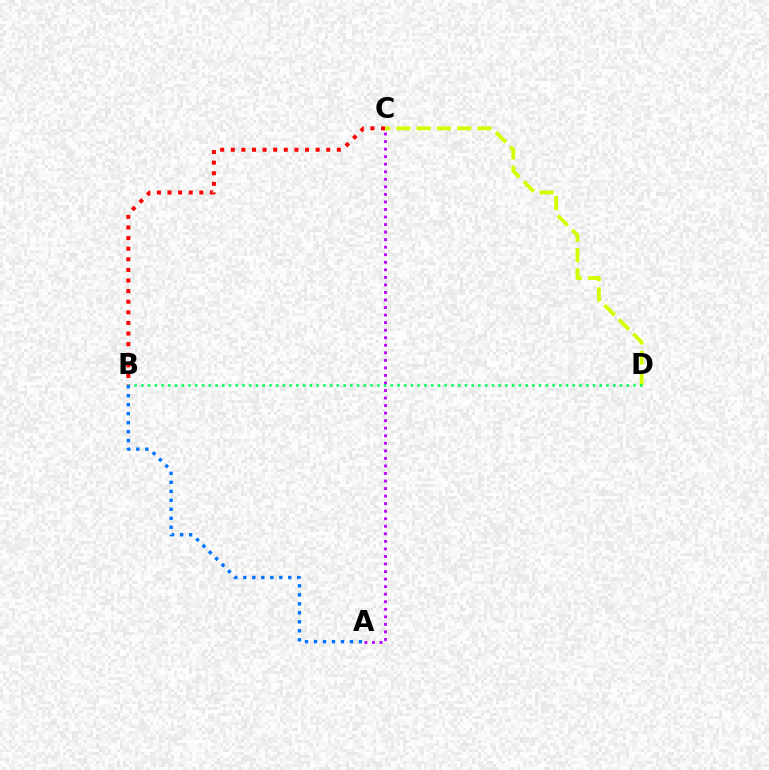{('C', 'D'): [{'color': '#d1ff00', 'line_style': 'dashed', 'thickness': 2.75}], ('B', 'C'): [{'color': '#ff0000', 'line_style': 'dotted', 'thickness': 2.88}], ('A', 'C'): [{'color': '#b900ff', 'line_style': 'dotted', 'thickness': 2.05}], ('B', 'D'): [{'color': '#00ff5c', 'line_style': 'dotted', 'thickness': 1.83}], ('A', 'B'): [{'color': '#0074ff', 'line_style': 'dotted', 'thickness': 2.44}]}